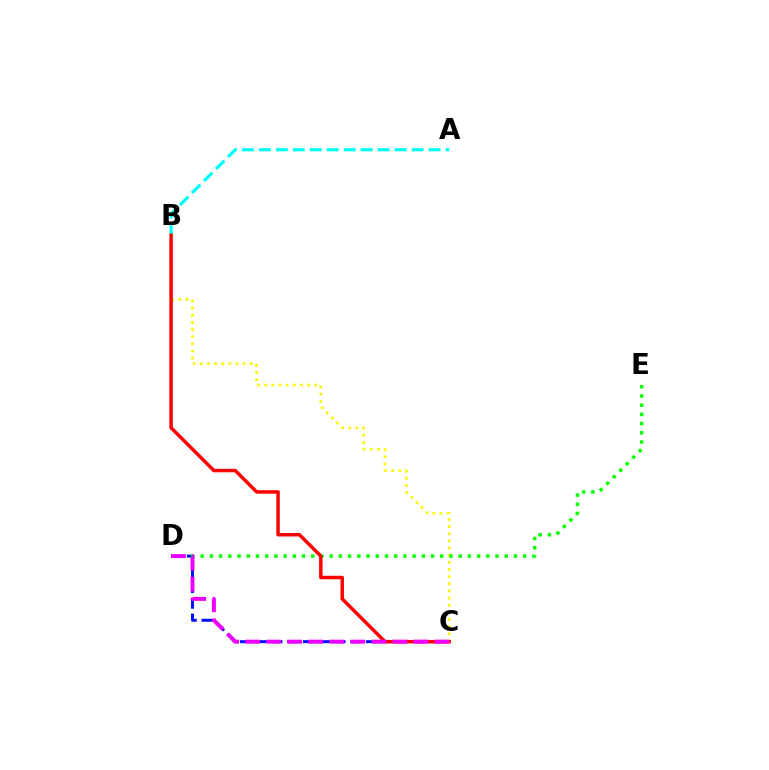{('A', 'B'): [{'color': '#00fff6', 'line_style': 'dashed', 'thickness': 2.31}], ('C', 'D'): [{'color': '#0010ff', 'line_style': 'dashed', 'thickness': 2.14}, {'color': '#ee00ff', 'line_style': 'dashed', 'thickness': 2.86}], ('B', 'C'): [{'color': '#fcf500', 'line_style': 'dotted', 'thickness': 1.94}, {'color': '#ff0000', 'line_style': 'solid', 'thickness': 2.5}], ('D', 'E'): [{'color': '#08ff00', 'line_style': 'dotted', 'thickness': 2.5}]}